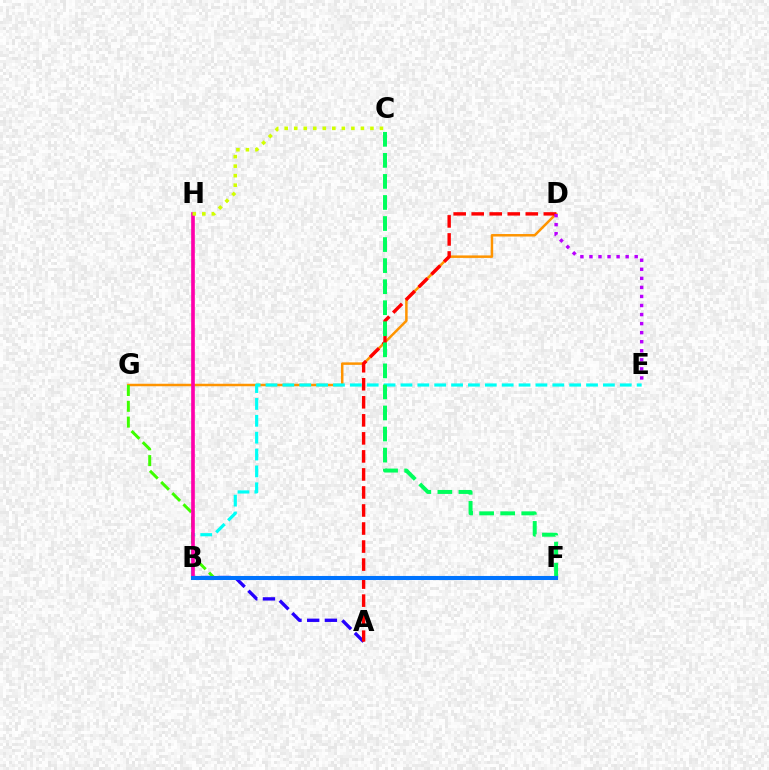{('A', 'B'): [{'color': '#2500ff', 'line_style': 'dashed', 'thickness': 2.4}], ('D', 'G'): [{'color': '#ff9400', 'line_style': 'solid', 'thickness': 1.8}], ('A', 'D'): [{'color': '#ff0000', 'line_style': 'dashed', 'thickness': 2.45}], ('B', 'E'): [{'color': '#00fff6', 'line_style': 'dashed', 'thickness': 2.29}], ('F', 'G'): [{'color': '#3dff00', 'line_style': 'dashed', 'thickness': 2.15}], ('B', 'H'): [{'color': '#ff00ac', 'line_style': 'solid', 'thickness': 2.63}], ('C', 'F'): [{'color': '#00ff5c', 'line_style': 'dashed', 'thickness': 2.86}], ('B', 'F'): [{'color': '#0074ff', 'line_style': 'solid', 'thickness': 2.93}], ('C', 'H'): [{'color': '#d1ff00', 'line_style': 'dotted', 'thickness': 2.59}], ('D', 'E'): [{'color': '#b900ff', 'line_style': 'dotted', 'thickness': 2.46}]}